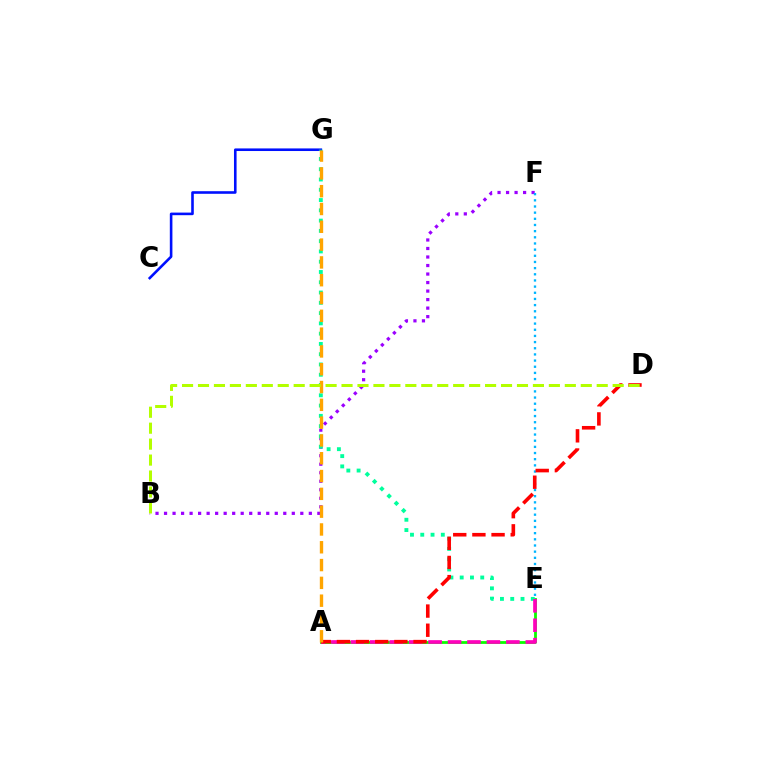{('B', 'F'): [{'color': '#9b00ff', 'line_style': 'dotted', 'thickness': 2.31}], ('C', 'G'): [{'color': '#0010ff', 'line_style': 'solid', 'thickness': 1.87}], ('A', 'E'): [{'color': '#08ff00', 'line_style': 'solid', 'thickness': 2.01}, {'color': '#ff00bd', 'line_style': 'dashed', 'thickness': 2.64}], ('E', 'G'): [{'color': '#00ff9d', 'line_style': 'dotted', 'thickness': 2.79}], ('E', 'F'): [{'color': '#00b5ff', 'line_style': 'dotted', 'thickness': 1.67}], ('A', 'D'): [{'color': '#ff0000', 'line_style': 'dashed', 'thickness': 2.6}], ('A', 'G'): [{'color': '#ffa500', 'line_style': 'dashed', 'thickness': 2.42}], ('B', 'D'): [{'color': '#b3ff00', 'line_style': 'dashed', 'thickness': 2.17}]}